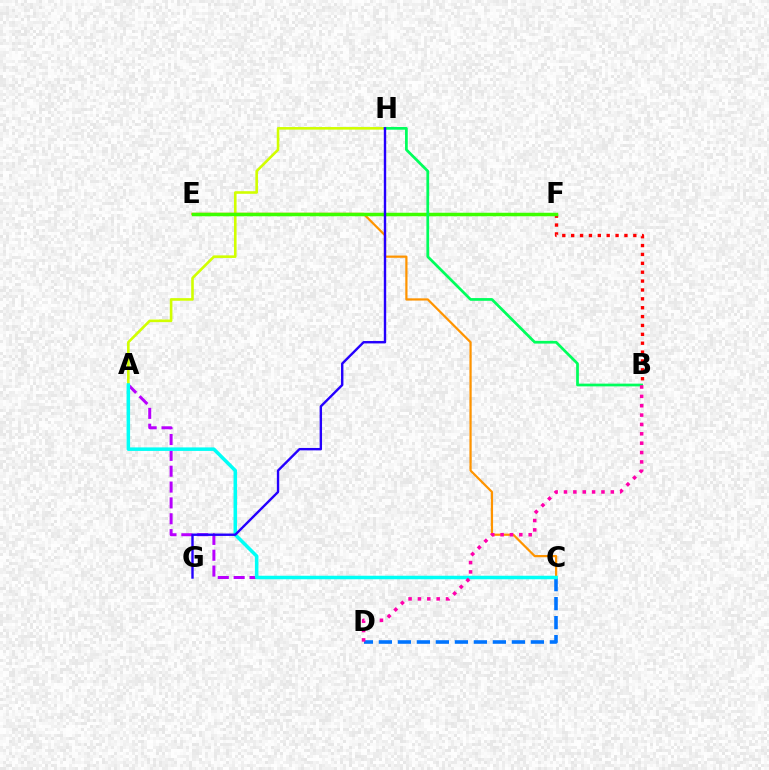{('A', 'H'): [{'color': '#d1ff00', 'line_style': 'solid', 'thickness': 1.87}], ('C', 'D'): [{'color': '#0074ff', 'line_style': 'dashed', 'thickness': 2.58}], ('A', 'C'): [{'color': '#b900ff', 'line_style': 'dashed', 'thickness': 2.15}, {'color': '#00fff6', 'line_style': 'solid', 'thickness': 2.53}], ('B', 'F'): [{'color': '#ff0000', 'line_style': 'dotted', 'thickness': 2.41}], ('C', 'E'): [{'color': '#ff9400', 'line_style': 'solid', 'thickness': 1.6}], ('E', 'F'): [{'color': '#3dff00', 'line_style': 'solid', 'thickness': 2.52}], ('B', 'H'): [{'color': '#00ff5c', 'line_style': 'solid', 'thickness': 1.97}], ('G', 'H'): [{'color': '#2500ff', 'line_style': 'solid', 'thickness': 1.72}], ('B', 'D'): [{'color': '#ff00ac', 'line_style': 'dotted', 'thickness': 2.54}]}